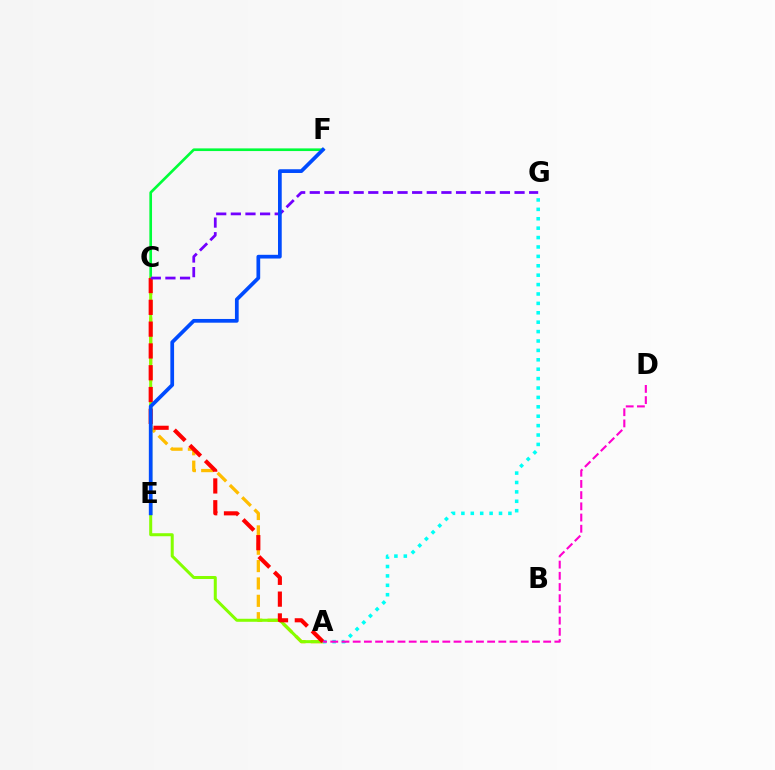{('C', 'F'): [{'color': '#00ff39', 'line_style': 'solid', 'thickness': 1.92}], ('A', 'C'): [{'color': '#ffbd00', 'line_style': 'dashed', 'thickness': 2.36}, {'color': '#84ff00', 'line_style': 'solid', 'thickness': 2.17}, {'color': '#ff0000', 'line_style': 'dashed', 'thickness': 2.96}], ('A', 'G'): [{'color': '#00fff6', 'line_style': 'dotted', 'thickness': 2.55}], ('C', 'G'): [{'color': '#7200ff', 'line_style': 'dashed', 'thickness': 1.99}], ('E', 'F'): [{'color': '#004bff', 'line_style': 'solid', 'thickness': 2.68}], ('A', 'D'): [{'color': '#ff00cf', 'line_style': 'dashed', 'thickness': 1.52}]}